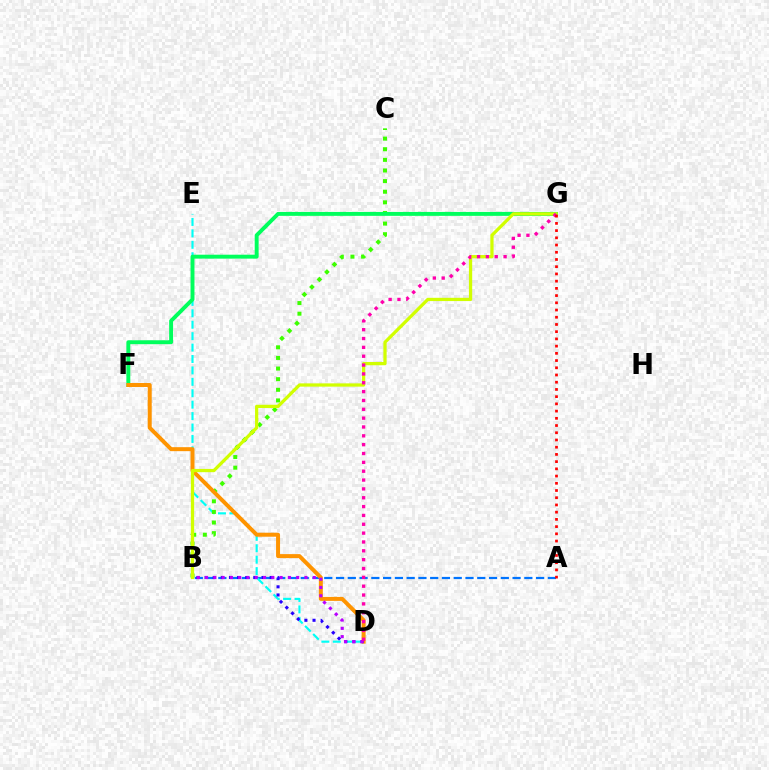{('A', 'B'): [{'color': '#0074ff', 'line_style': 'dashed', 'thickness': 1.6}], ('D', 'E'): [{'color': '#00fff6', 'line_style': 'dashed', 'thickness': 1.55}], ('B', 'C'): [{'color': '#3dff00', 'line_style': 'dotted', 'thickness': 2.89}], ('F', 'G'): [{'color': '#00ff5c', 'line_style': 'solid', 'thickness': 2.82}], ('D', 'F'): [{'color': '#ff9400', 'line_style': 'solid', 'thickness': 2.87}], ('B', 'D'): [{'color': '#2500ff', 'line_style': 'dotted', 'thickness': 2.21}, {'color': '#b900ff', 'line_style': 'dotted', 'thickness': 2.25}], ('B', 'G'): [{'color': '#d1ff00', 'line_style': 'solid', 'thickness': 2.35}], ('D', 'G'): [{'color': '#ff00ac', 'line_style': 'dotted', 'thickness': 2.4}], ('A', 'G'): [{'color': '#ff0000', 'line_style': 'dotted', 'thickness': 1.96}]}